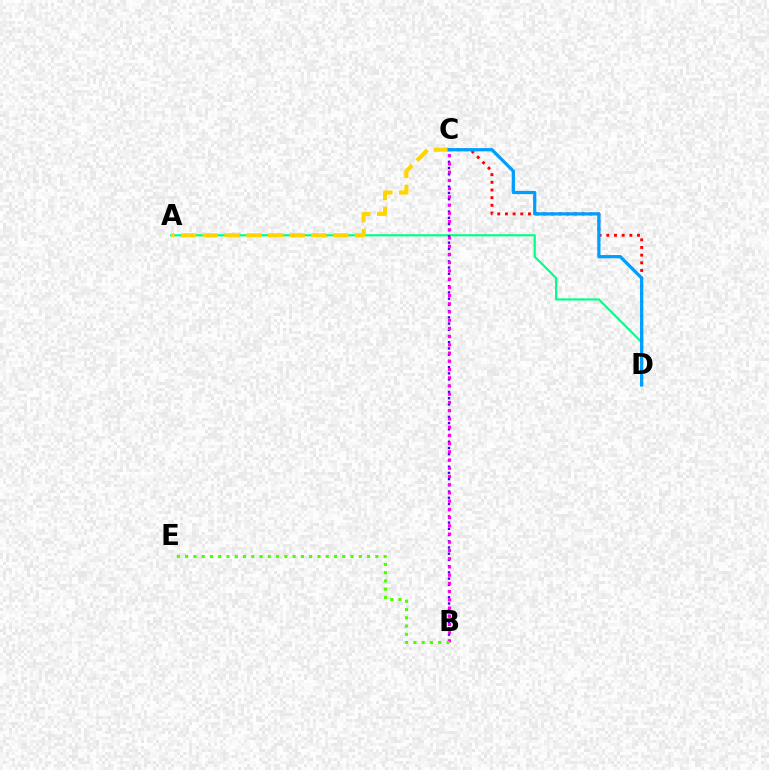{('C', 'D'): [{'color': '#ff0000', 'line_style': 'dotted', 'thickness': 2.09}, {'color': '#009eff', 'line_style': 'solid', 'thickness': 2.34}], ('A', 'D'): [{'color': '#00ff86', 'line_style': 'solid', 'thickness': 1.56}], ('B', 'C'): [{'color': '#3700ff', 'line_style': 'dotted', 'thickness': 1.69}, {'color': '#ff00ed', 'line_style': 'dotted', 'thickness': 2.23}], ('A', 'C'): [{'color': '#ffd500', 'line_style': 'dashed', 'thickness': 2.95}], ('B', 'E'): [{'color': '#4fff00', 'line_style': 'dotted', 'thickness': 2.25}]}